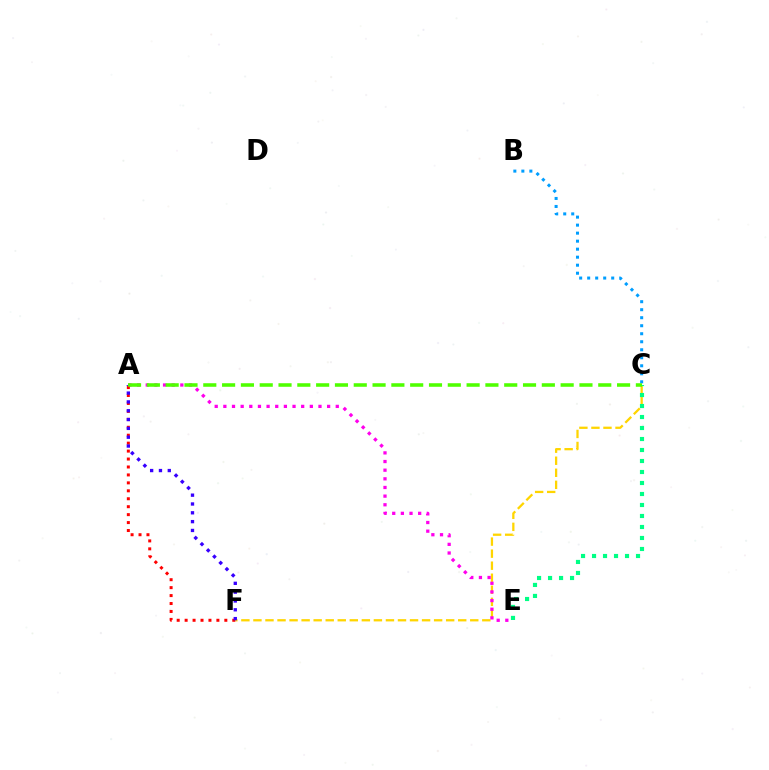{('B', 'C'): [{'color': '#009eff', 'line_style': 'dotted', 'thickness': 2.18}], ('C', 'F'): [{'color': '#ffd500', 'line_style': 'dashed', 'thickness': 1.64}], ('A', 'E'): [{'color': '#ff00ed', 'line_style': 'dotted', 'thickness': 2.35}], ('A', 'F'): [{'color': '#ff0000', 'line_style': 'dotted', 'thickness': 2.16}, {'color': '#3700ff', 'line_style': 'dotted', 'thickness': 2.4}], ('C', 'E'): [{'color': '#00ff86', 'line_style': 'dotted', 'thickness': 2.99}], ('A', 'C'): [{'color': '#4fff00', 'line_style': 'dashed', 'thickness': 2.56}]}